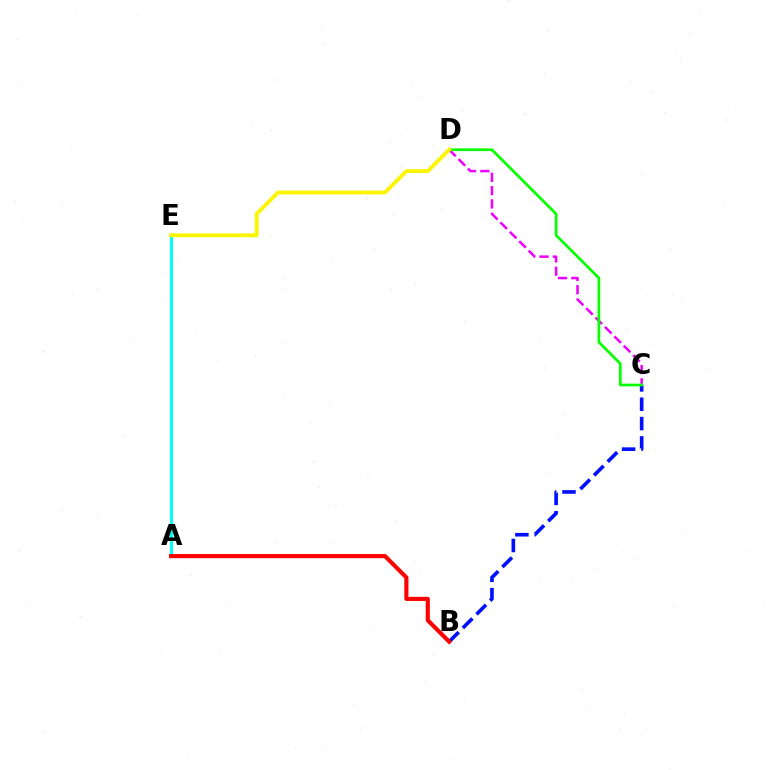{('B', 'C'): [{'color': '#0010ff', 'line_style': 'dashed', 'thickness': 2.63}], ('A', 'E'): [{'color': '#00fff6', 'line_style': 'solid', 'thickness': 2.13}], ('C', 'D'): [{'color': '#ee00ff', 'line_style': 'dashed', 'thickness': 1.81}, {'color': '#08ff00', 'line_style': 'solid', 'thickness': 1.96}], ('D', 'E'): [{'color': '#fcf500', 'line_style': 'solid', 'thickness': 2.78}], ('A', 'B'): [{'color': '#ff0000', 'line_style': 'solid', 'thickness': 2.98}]}